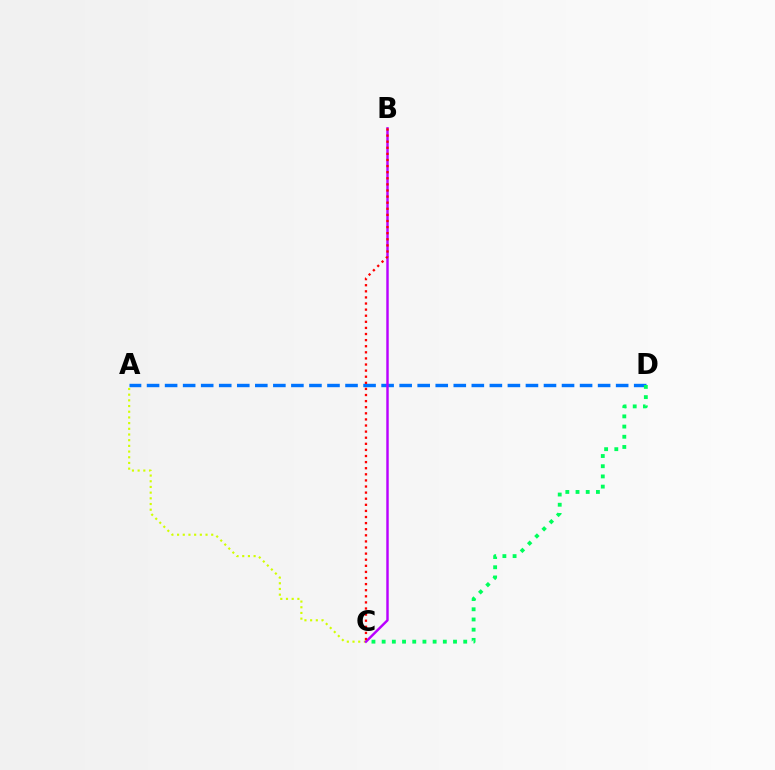{('A', 'D'): [{'color': '#0074ff', 'line_style': 'dashed', 'thickness': 2.45}], ('C', 'D'): [{'color': '#00ff5c', 'line_style': 'dotted', 'thickness': 2.77}], ('A', 'C'): [{'color': '#d1ff00', 'line_style': 'dotted', 'thickness': 1.55}], ('B', 'C'): [{'color': '#b900ff', 'line_style': 'solid', 'thickness': 1.75}, {'color': '#ff0000', 'line_style': 'dotted', 'thickness': 1.66}]}